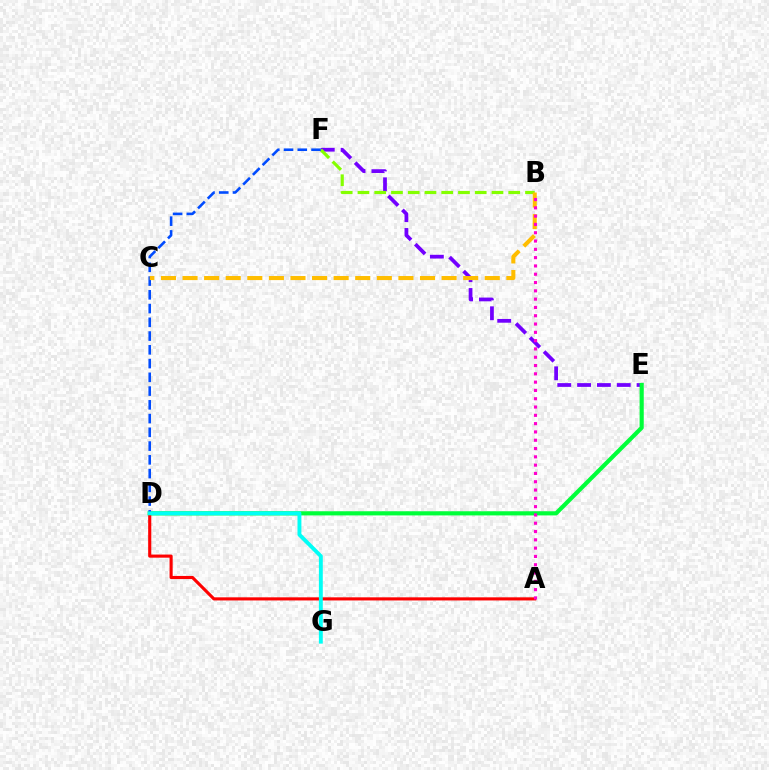{('E', 'F'): [{'color': '#7200ff', 'line_style': 'dashed', 'thickness': 2.69}], ('D', 'E'): [{'color': '#00ff39', 'line_style': 'solid', 'thickness': 3.0}], ('B', 'F'): [{'color': '#84ff00', 'line_style': 'dashed', 'thickness': 2.28}], ('D', 'F'): [{'color': '#004bff', 'line_style': 'dashed', 'thickness': 1.87}], ('B', 'C'): [{'color': '#ffbd00', 'line_style': 'dashed', 'thickness': 2.93}], ('A', 'D'): [{'color': '#ff0000', 'line_style': 'solid', 'thickness': 2.24}], ('D', 'G'): [{'color': '#00fff6', 'line_style': 'solid', 'thickness': 2.8}], ('A', 'B'): [{'color': '#ff00cf', 'line_style': 'dotted', 'thickness': 2.26}]}